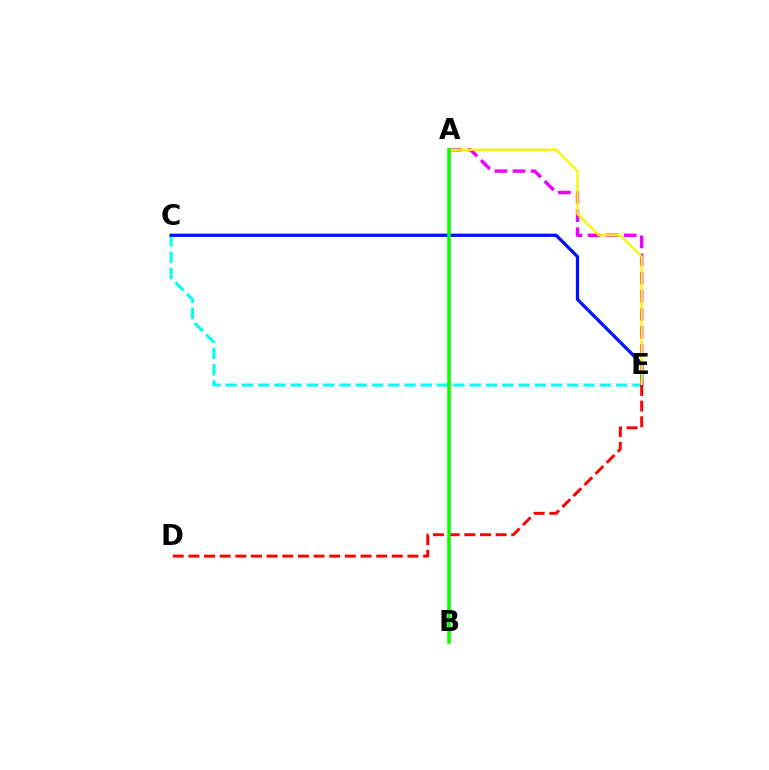{('C', 'E'): [{'color': '#00fff6', 'line_style': 'dashed', 'thickness': 2.21}, {'color': '#0010ff', 'line_style': 'solid', 'thickness': 2.34}], ('A', 'E'): [{'color': '#ee00ff', 'line_style': 'dashed', 'thickness': 2.46}, {'color': '#fcf500', 'line_style': 'solid', 'thickness': 1.71}], ('D', 'E'): [{'color': '#ff0000', 'line_style': 'dashed', 'thickness': 2.13}], ('A', 'B'): [{'color': '#08ff00', 'line_style': 'solid', 'thickness': 2.56}]}